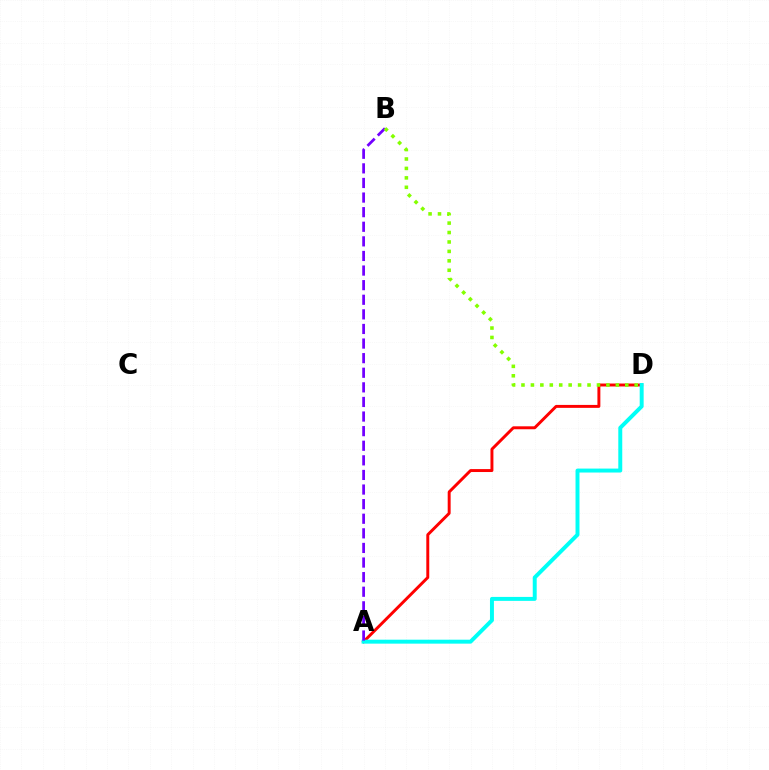{('A', 'D'): [{'color': '#ff0000', 'line_style': 'solid', 'thickness': 2.12}, {'color': '#00fff6', 'line_style': 'solid', 'thickness': 2.85}], ('A', 'B'): [{'color': '#7200ff', 'line_style': 'dashed', 'thickness': 1.98}], ('B', 'D'): [{'color': '#84ff00', 'line_style': 'dotted', 'thickness': 2.56}]}